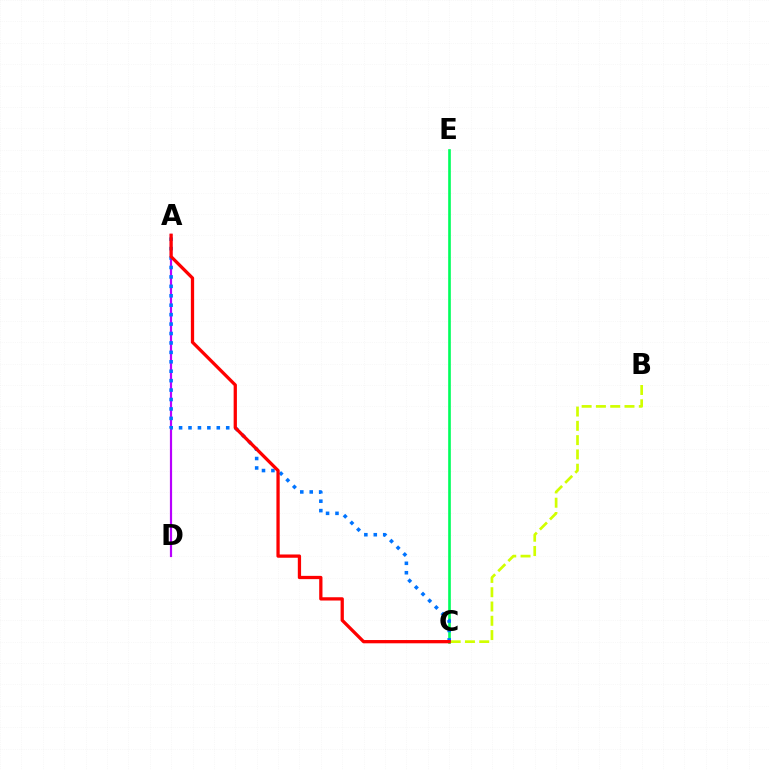{('A', 'D'): [{'color': '#b900ff', 'line_style': 'solid', 'thickness': 1.58}], ('C', 'E'): [{'color': '#00ff5c', 'line_style': 'solid', 'thickness': 1.91}], ('B', 'C'): [{'color': '#d1ff00', 'line_style': 'dashed', 'thickness': 1.94}], ('A', 'C'): [{'color': '#0074ff', 'line_style': 'dotted', 'thickness': 2.56}, {'color': '#ff0000', 'line_style': 'solid', 'thickness': 2.36}]}